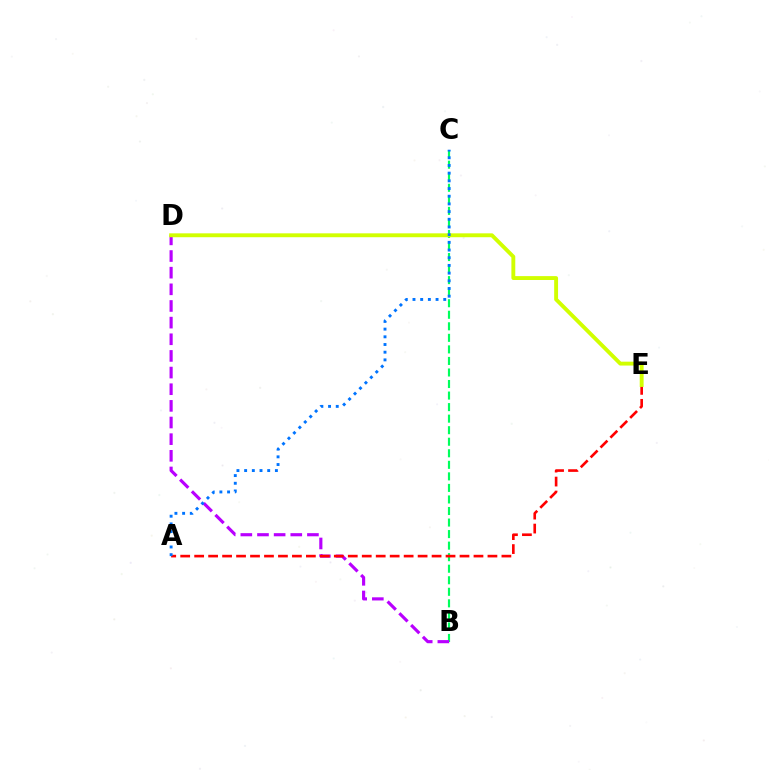{('B', 'C'): [{'color': '#00ff5c', 'line_style': 'dashed', 'thickness': 1.57}], ('B', 'D'): [{'color': '#b900ff', 'line_style': 'dashed', 'thickness': 2.26}], ('A', 'E'): [{'color': '#ff0000', 'line_style': 'dashed', 'thickness': 1.9}], ('D', 'E'): [{'color': '#d1ff00', 'line_style': 'solid', 'thickness': 2.8}], ('A', 'C'): [{'color': '#0074ff', 'line_style': 'dotted', 'thickness': 2.09}]}